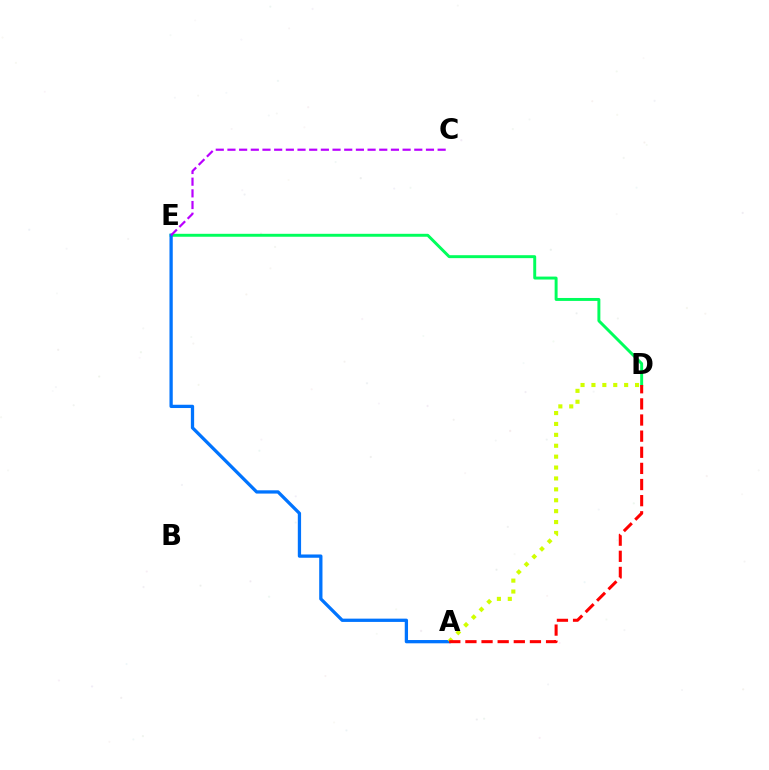{('D', 'E'): [{'color': '#00ff5c', 'line_style': 'solid', 'thickness': 2.12}], ('A', 'E'): [{'color': '#0074ff', 'line_style': 'solid', 'thickness': 2.36}], ('A', 'D'): [{'color': '#d1ff00', 'line_style': 'dotted', 'thickness': 2.96}, {'color': '#ff0000', 'line_style': 'dashed', 'thickness': 2.19}], ('C', 'E'): [{'color': '#b900ff', 'line_style': 'dashed', 'thickness': 1.59}]}